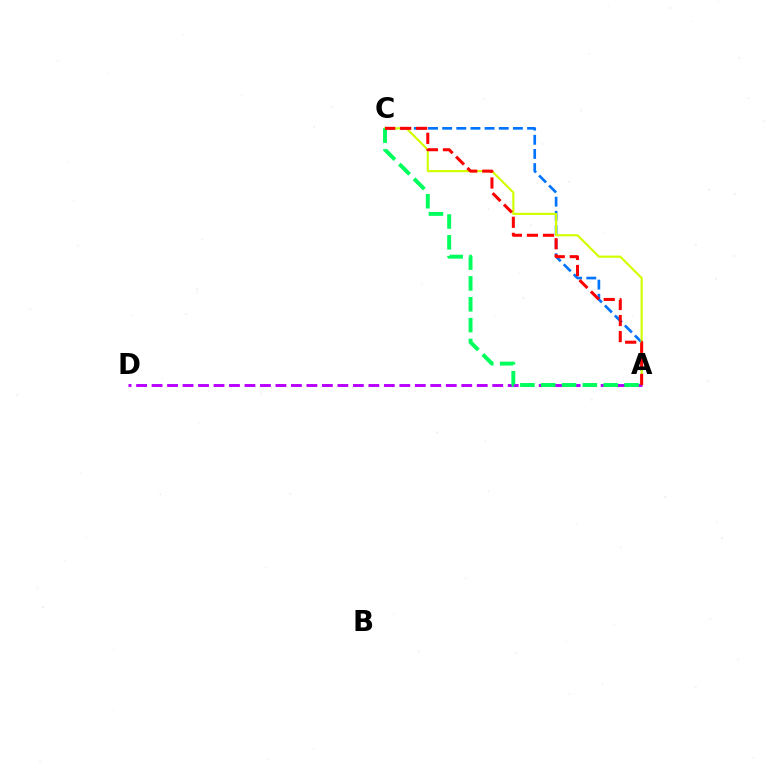{('A', 'C'): [{'color': '#0074ff', 'line_style': 'dashed', 'thickness': 1.92}, {'color': '#d1ff00', 'line_style': 'solid', 'thickness': 1.57}, {'color': '#00ff5c', 'line_style': 'dashed', 'thickness': 2.83}, {'color': '#ff0000', 'line_style': 'dashed', 'thickness': 2.18}], ('A', 'D'): [{'color': '#b900ff', 'line_style': 'dashed', 'thickness': 2.1}]}